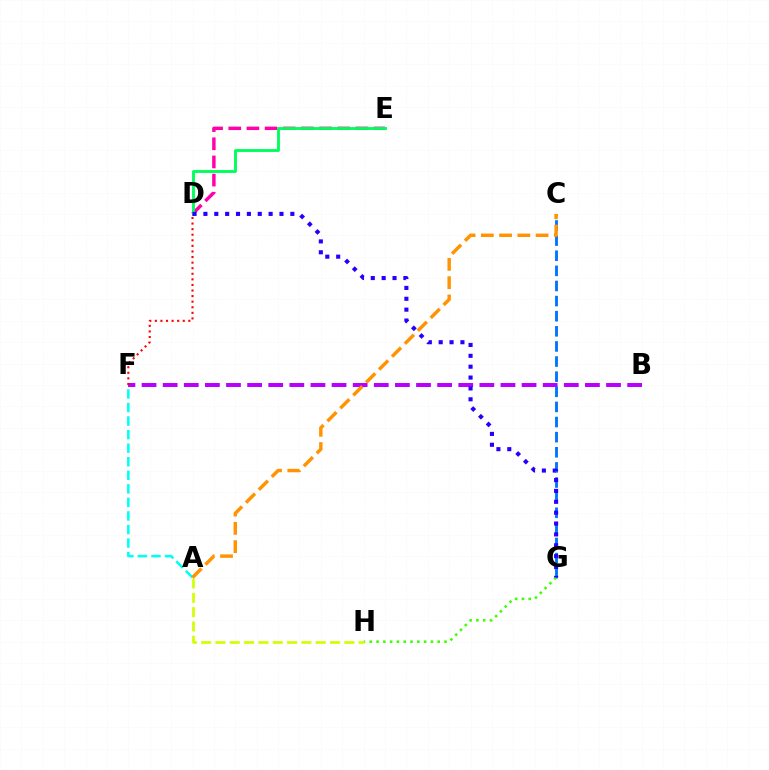{('B', 'F'): [{'color': '#b900ff', 'line_style': 'dashed', 'thickness': 2.87}], ('C', 'G'): [{'color': '#0074ff', 'line_style': 'dashed', 'thickness': 2.05}], ('A', 'F'): [{'color': '#00fff6', 'line_style': 'dashed', 'thickness': 1.84}], ('G', 'H'): [{'color': '#3dff00', 'line_style': 'dotted', 'thickness': 1.85}], ('D', 'E'): [{'color': '#ff00ac', 'line_style': 'dashed', 'thickness': 2.47}, {'color': '#00ff5c', 'line_style': 'solid', 'thickness': 2.07}], ('A', 'H'): [{'color': '#d1ff00', 'line_style': 'dashed', 'thickness': 1.95}], ('D', 'G'): [{'color': '#2500ff', 'line_style': 'dotted', 'thickness': 2.95}], ('A', 'C'): [{'color': '#ff9400', 'line_style': 'dashed', 'thickness': 2.48}], ('D', 'F'): [{'color': '#ff0000', 'line_style': 'dotted', 'thickness': 1.52}]}